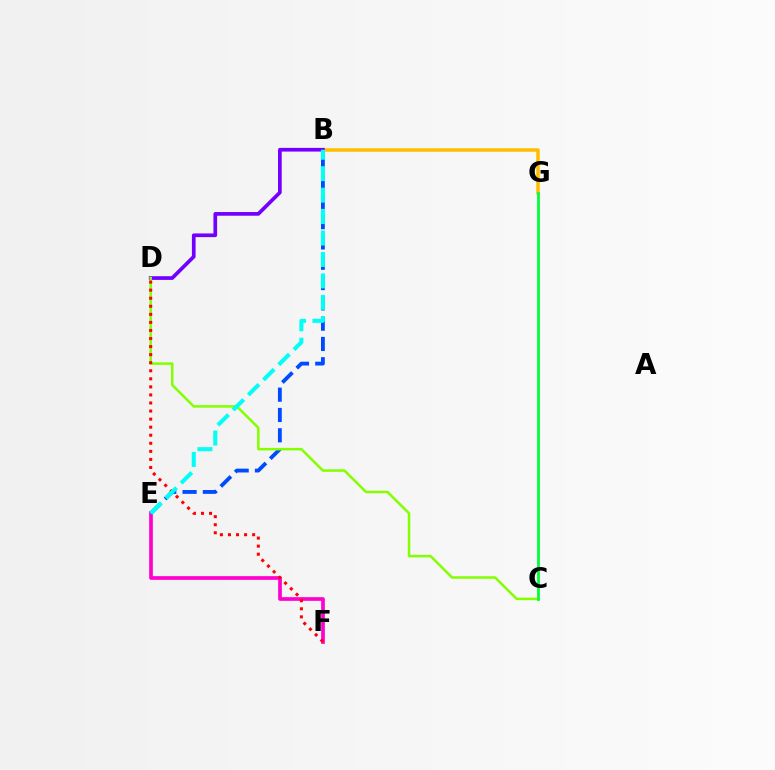{('E', 'F'): [{'color': '#ff00cf', 'line_style': 'solid', 'thickness': 2.66}], ('B', 'E'): [{'color': '#004bff', 'line_style': 'dashed', 'thickness': 2.76}, {'color': '#00fff6', 'line_style': 'dashed', 'thickness': 2.91}], ('B', 'G'): [{'color': '#ffbd00', 'line_style': 'solid', 'thickness': 2.53}], ('B', 'D'): [{'color': '#7200ff', 'line_style': 'solid', 'thickness': 2.66}], ('C', 'D'): [{'color': '#84ff00', 'line_style': 'solid', 'thickness': 1.81}], ('D', 'F'): [{'color': '#ff0000', 'line_style': 'dotted', 'thickness': 2.19}], ('C', 'G'): [{'color': '#00ff39', 'line_style': 'solid', 'thickness': 2.0}]}